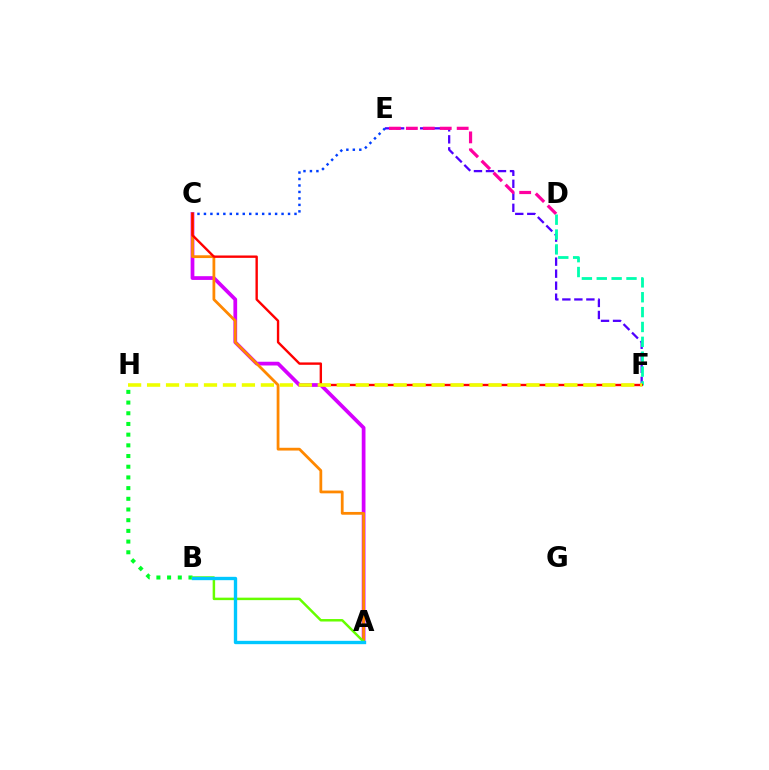{('E', 'F'): [{'color': '#4f00ff', 'line_style': 'dashed', 'thickness': 1.63}], ('A', 'C'): [{'color': '#d600ff', 'line_style': 'solid', 'thickness': 2.69}, {'color': '#ff8800', 'line_style': 'solid', 'thickness': 2.0}], ('D', 'E'): [{'color': '#ff00a0', 'line_style': 'dashed', 'thickness': 2.3}], ('C', 'E'): [{'color': '#003fff', 'line_style': 'dotted', 'thickness': 1.76}], ('B', 'H'): [{'color': '#00ff27', 'line_style': 'dotted', 'thickness': 2.91}], ('D', 'F'): [{'color': '#00ffaf', 'line_style': 'dashed', 'thickness': 2.02}], ('A', 'B'): [{'color': '#66ff00', 'line_style': 'solid', 'thickness': 1.79}, {'color': '#00c7ff', 'line_style': 'solid', 'thickness': 2.41}], ('C', 'F'): [{'color': '#ff0000', 'line_style': 'solid', 'thickness': 1.72}], ('F', 'H'): [{'color': '#eeff00', 'line_style': 'dashed', 'thickness': 2.58}]}